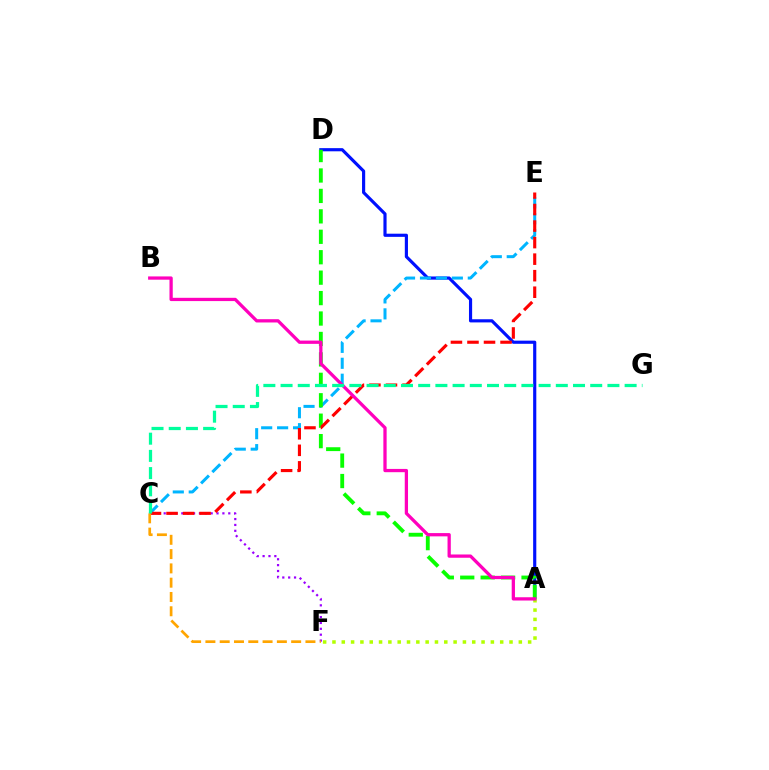{('A', 'D'): [{'color': '#0010ff', 'line_style': 'solid', 'thickness': 2.27}, {'color': '#08ff00', 'line_style': 'dashed', 'thickness': 2.78}], ('C', 'E'): [{'color': '#00b5ff', 'line_style': 'dashed', 'thickness': 2.16}, {'color': '#ff0000', 'line_style': 'dashed', 'thickness': 2.25}], ('A', 'F'): [{'color': '#b3ff00', 'line_style': 'dotted', 'thickness': 2.53}], ('C', 'F'): [{'color': '#9b00ff', 'line_style': 'dotted', 'thickness': 1.59}, {'color': '#ffa500', 'line_style': 'dashed', 'thickness': 1.94}], ('A', 'B'): [{'color': '#ff00bd', 'line_style': 'solid', 'thickness': 2.35}], ('C', 'G'): [{'color': '#00ff9d', 'line_style': 'dashed', 'thickness': 2.34}]}